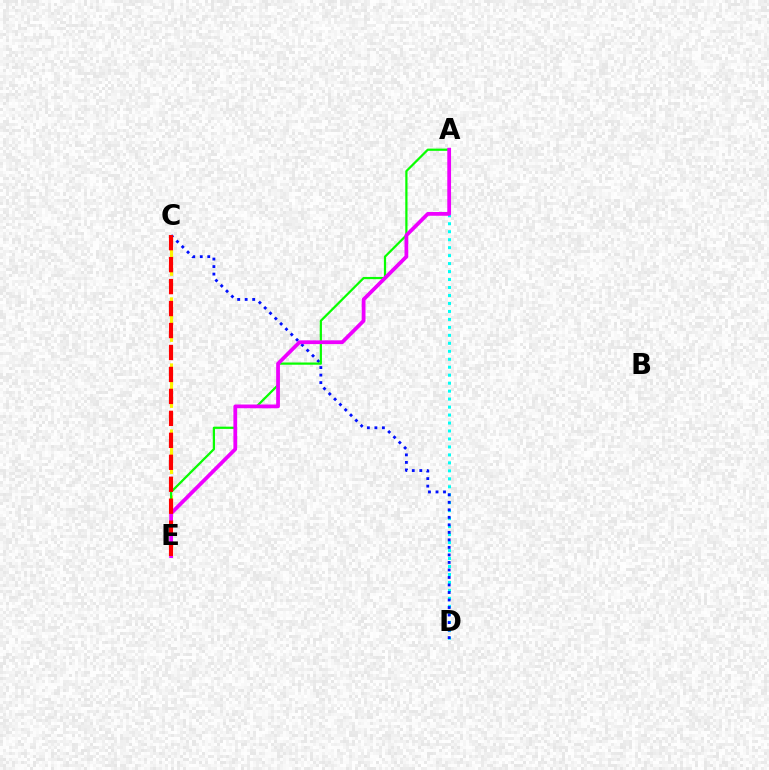{('C', 'E'): [{'color': '#fcf500', 'line_style': 'dashed', 'thickness': 2.24}, {'color': '#ff0000', 'line_style': 'dashed', 'thickness': 2.98}], ('A', 'D'): [{'color': '#00fff6', 'line_style': 'dotted', 'thickness': 2.17}], ('C', 'D'): [{'color': '#0010ff', 'line_style': 'dotted', 'thickness': 2.04}], ('A', 'E'): [{'color': '#08ff00', 'line_style': 'solid', 'thickness': 1.6}, {'color': '#ee00ff', 'line_style': 'solid', 'thickness': 2.7}]}